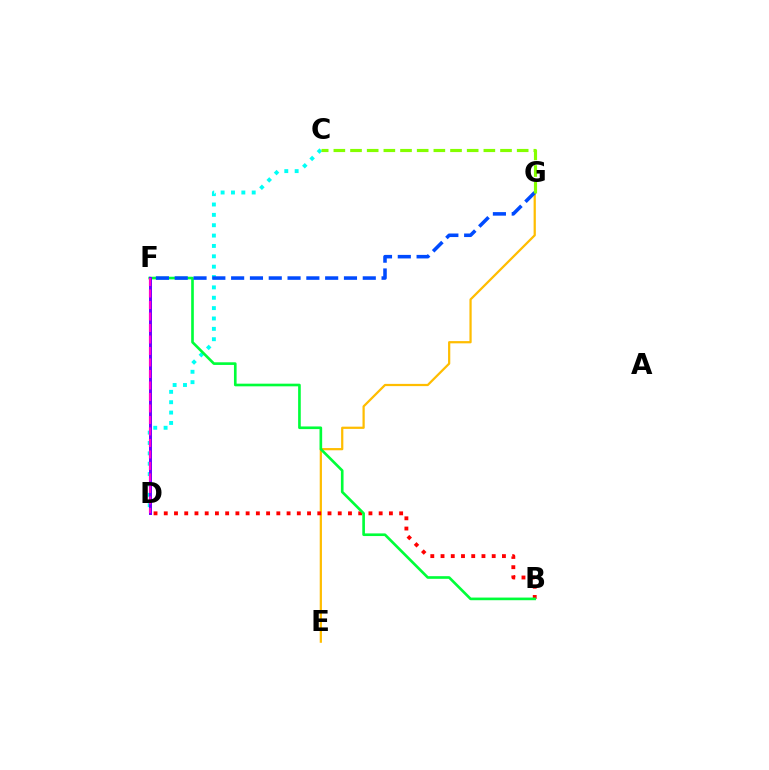{('C', 'D'): [{'color': '#00fff6', 'line_style': 'dotted', 'thickness': 2.82}], ('E', 'G'): [{'color': '#ffbd00', 'line_style': 'solid', 'thickness': 1.61}], ('B', 'D'): [{'color': '#ff0000', 'line_style': 'dotted', 'thickness': 2.78}], ('B', 'F'): [{'color': '#00ff39', 'line_style': 'solid', 'thickness': 1.91}], ('D', 'F'): [{'color': '#7200ff', 'line_style': 'solid', 'thickness': 2.15}, {'color': '#ff00cf', 'line_style': 'dashed', 'thickness': 1.56}], ('F', 'G'): [{'color': '#004bff', 'line_style': 'dashed', 'thickness': 2.55}], ('C', 'G'): [{'color': '#84ff00', 'line_style': 'dashed', 'thickness': 2.26}]}